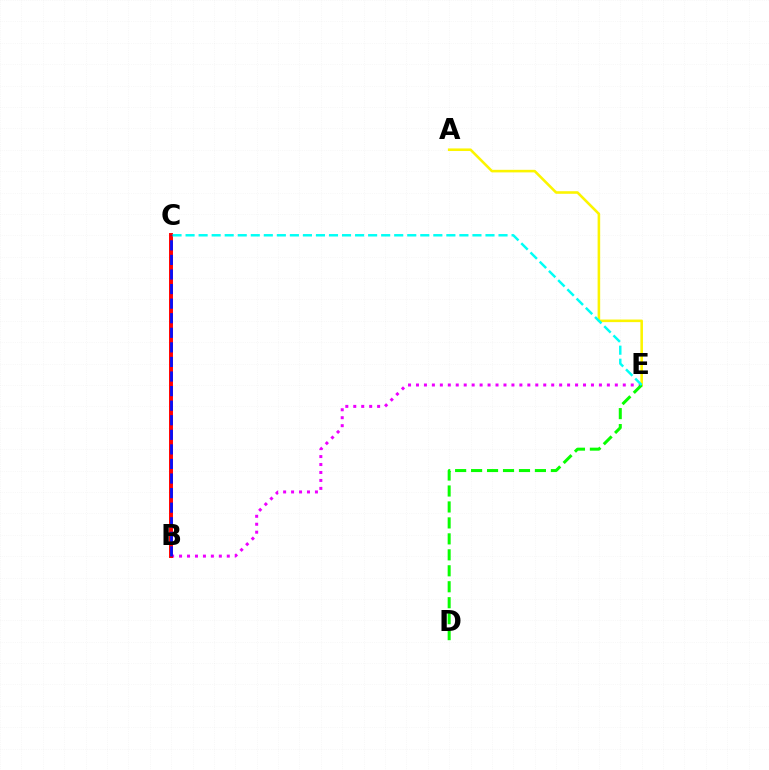{('A', 'E'): [{'color': '#fcf500', 'line_style': 'solid', 'thickness': 1.86}], ('B', 'E'): [{'color': '#ee00ff', 'line_style': 'dotted', 'thickness': 2.16}], ('B', 'C'): [{'color': '#ff0000', 'line_style': 'solid', 'thickness': 2.84}, {'color': '#0010ff', 'line_style': 'dashed', 'thickness': 1.98}], ('D', 'E'): [{'color': '#08ff00', 'line_style': 'dashed', 'thickness': 2.17}], ('C', 'E'): [{'color': '#00fff6', 'line_style': 'dashed', 'thickness': 1.77}]}